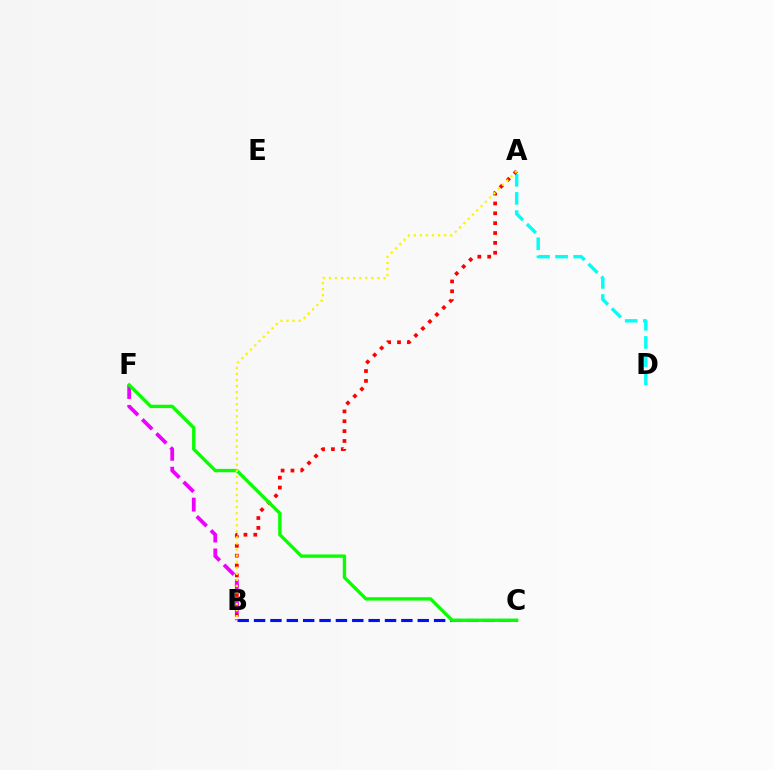{('A', 'D'): [{'color': '#00fff6', 'line_style': 'dashed', 'thickness': 2.46}], ('A', 'B'): [{'color': '#ff0000', 'line_style': 'dotted', 'thickness': 2.68}, {'color': '#fcf500', 'line_style': 'dotted', 'thickness': 1.65}], ('B', 'C'): [{'color': '#0010ff', 'line_style': 'dashed', 'thickness': 2.22}], ('B', 'F'): [{'color': '#ee00ff', 'line_style': 'dashed', 'thickness': 2.71}], ('C', 'F'): [{'color': '#08ff00', 'line_style': 'solid', 'thickness': 2.42}]}